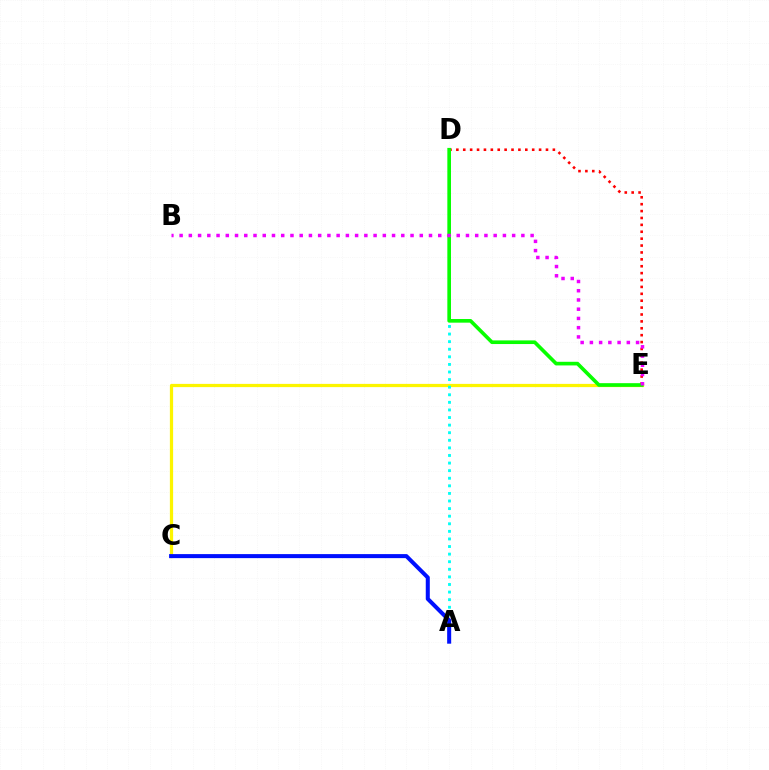{('C', 'E'): [{'color': '#fcf500', 'line_style': 'solid', 'thickness': 2.32}], ('A', 'D'): [{'color': '#00fff6', 'line_style': 'dotted', 'thickness': 2.06}], ('D', 'E'): [{'color': '#ff0000', 'line_style': 'dotted', 'thickness': 1.87}, {'color': '#08ff00', 'line_style': 'solid', 'thickness': 2.62}], ('A', 'C'): [{'color': '#0010ff', 'line_style': 'solid', 'thickness': 2.9}], ('B', 'E'): [{'color': '#ee00ff', 'line_style': 'dotted', 'thickness': 2.51}]}